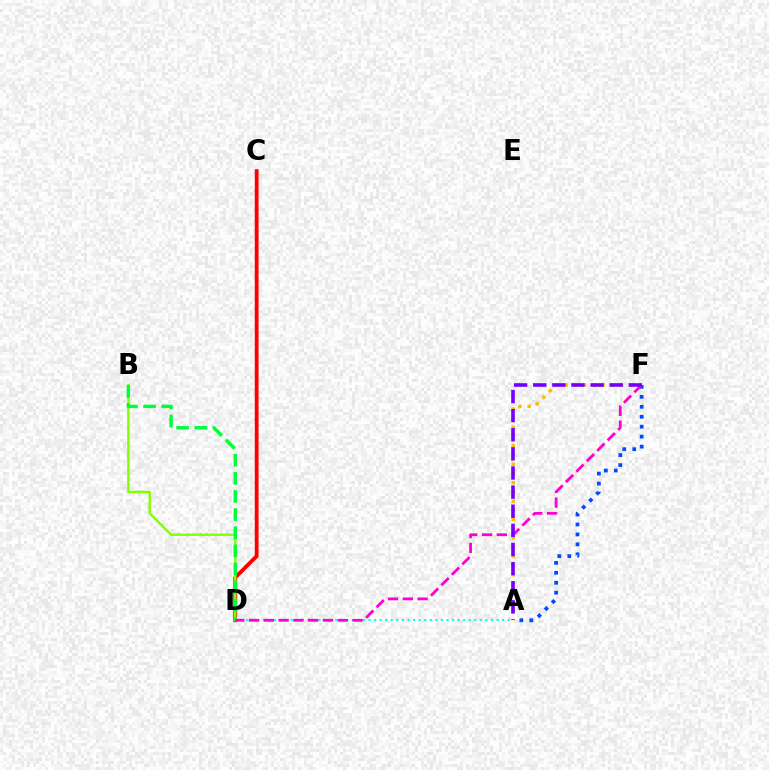{('A', 'F'): [{'color': '#ffbd00', 'line_style': 'dotted', 'thickness': 2.5}, {'color': '#004bff', 'line_style': 'dotted', 'thickness': 2.71}, {'color': '#7200ff', 'line_style': 'dashed', 'thickness': 2.6}], ('C', 'D'): [{'color': '#ff0000', 'line_style': 'solid', 'thickness': 2.75}], ('B', 'D'): [{'color': '#84ff00', 'line_style': 'solid', 'thickness': 1.72}, {'color': '#00ff39', 'line_style': 'dashed', 'thickness': 2.46}], ('A', 'D'): [{'color': '#00fff6', 'line_style': 'dotted', 'thickness': 1.51}], ('D', 'F'): [{'color': '#ff00cf', 'line_style': 'dashed', 'thickness': 2.01}]}